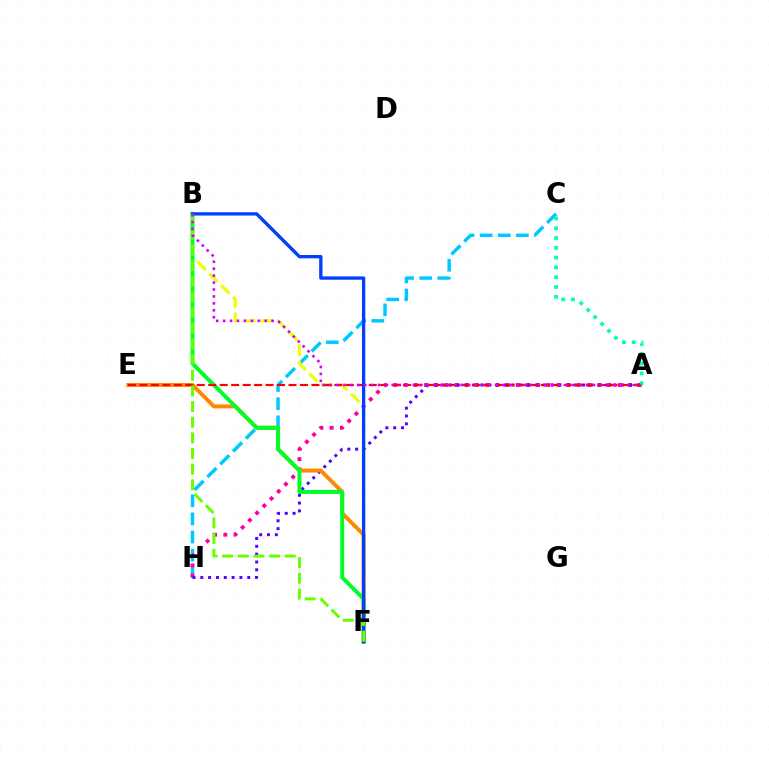{('C', 'H'): [{'color': '#00c7ff', 'line_style': 'dashed', 'thickness': 2.46}], ('A', 'H'): [{'color': '#ff00a0', 'line_style': 'dotted', 'thickness': 2.77}, {'color': '#4f00ff', 'line_style': 'dotted', 'thickness': 2.13}], ('A', 'C'): [{'color': '#00ffaf', 'line_style': 'dotted', 'thickness': 2.66}], ('E', 'F'): [{'color': '#ff8800', 'line_style': 'solid', 'thickness': 2.85}], ('B', 'F'): [{'color': '#eeff00', 'line_style': 'dashed', 'thickness': 2.26}, {'color': '#00ff27', 'line_style': 'solid', 'thickness': 2.84}, {'color': '#003fff', 'line_style': 'solid', 'thickness': 2.4}, {'color': '#66ff00', 'line_style': 'dashed', 'thickness': 2.13}], ('A', 'E'): [{'color': '#ff0000', 'line_style': 'dashed', 'thickness': 1.56}], ('A', 'B'): [{'color': '#d600ff', 'line_style': 'dotted', 'thickness': 1.88}]}